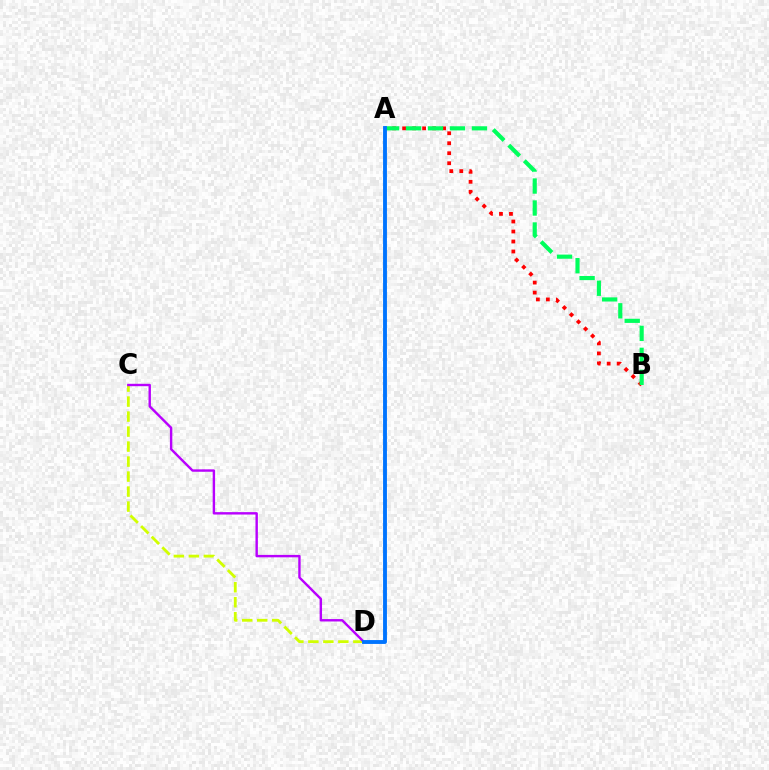{('A', 'B'): [{'color': '#ff0000', 'line_style': 'dotted', 'thickness': 2.71}, {'color': '#00ff5c', 'line_style': 'dashed', 'thickness': 2.99}], ('C', 'D'): [{'color': '#d1ff00', 'line_style': 'dashed', 'thickness': 2.04}, {'color': '#b900ff', 'line_style': 'solid', 'thickness': 1.73}], ('A', 'D'): [{'color': '#0074ff', 'line_style': 'solid', 'thickness': 2.78}]}